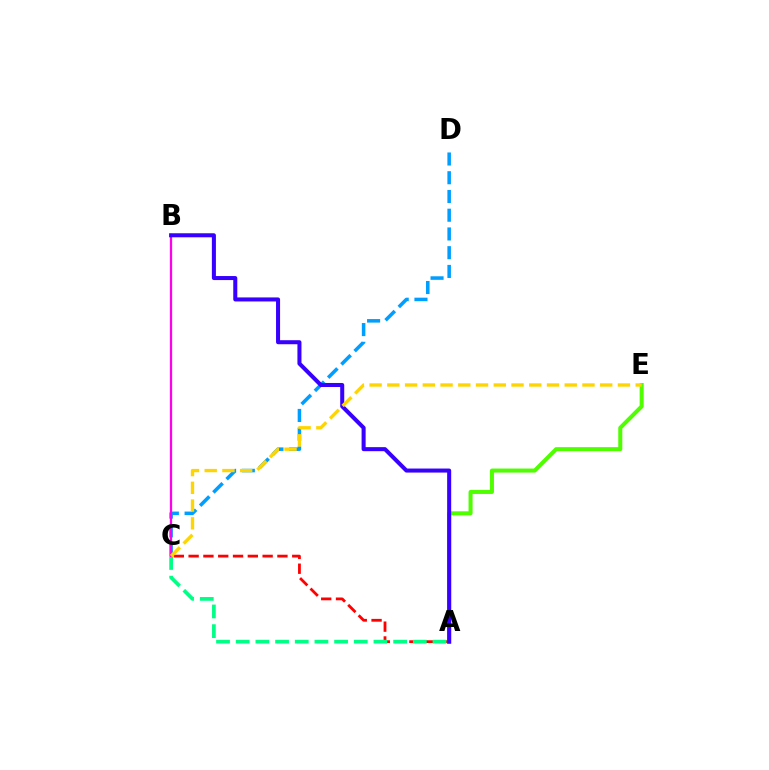{('A', 'C'): [{'color': '#ff0000', 'line_style': 'dashed', 'thickness': 2.01}, {'color': '#00ff86', 'line_style': 'dashed', 'thickness': 2.67}], ('C', 'D'): [{'color': '#009eff', 'line_style': 'dashed', 'thickness': 2.55}], ('B', 'C'): [{'color': '#ff00ed', 'line_style': 'solid', 'thickness': 1.64}], ('A', 'E'): [{'color': '#4fff00', 'line_style': 'solid', 'thickness': 2.9}], ('A', 'B'): [{'color': '#3700ff', 'line_style': 'solid', 'thickness': 2.9}], ('C', 'E'): [{'color': '#ffd500', 'line_style': 'dashed', 'thickness': 2.41}]}